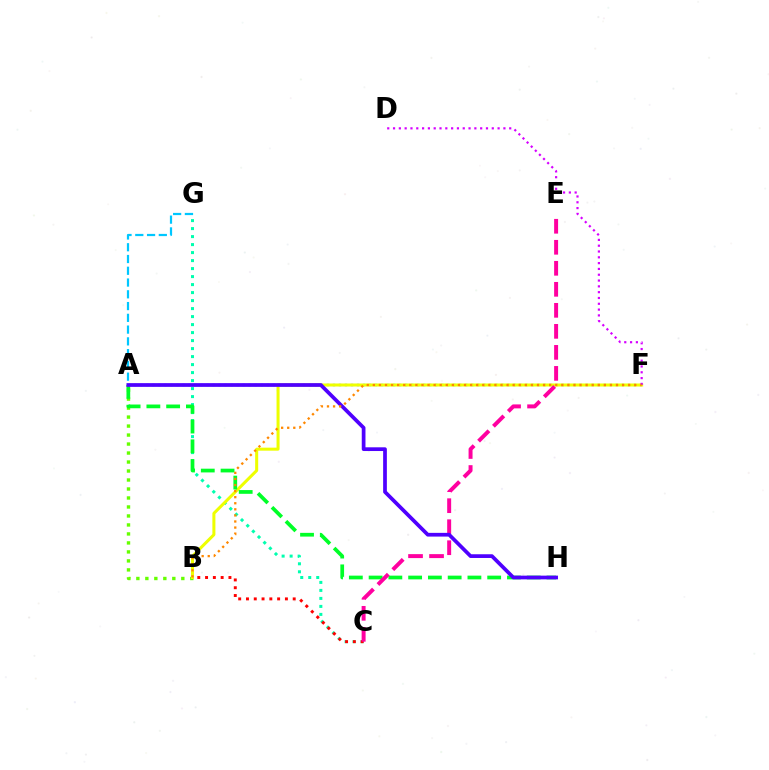{('C', 'G'): [{'color': '#00ffaf', 'line_style': 'dotted', 'thickness': 2.17}], ('A', 'B'): [{'color': '#66ff00', 'line_style': 'dotted', 'thickness': 2.44}], ('A', 'F'): [{'color': '#003fff', 'line_style': 'dotted', 'thickness': 1.64}], ('B', 'C'): [{'color': '#ff0000', 'line_style': 'dotted', 'thickness': 2.12}], ('B', 'F'): [{'color': '#eeff00', 'line_style': 'solid', 'thickness': 2.18}, {'color': '#ff8800', 'line_style': 'dotted', 'thickness': 1.65}], ('A', 'H'): [{'color': '#00ff27', 'line_style': 'dashed', 'thickness': 2.68}, {'color': '#4f00ff', 'line_style': 'solid', 'thickness': 2.68}], ('D', 'F'): [{'color': '#d600ff', 'line_style': 'dotted', 'thickness': 1.58}], ('A', 'G'): [{'color': '#00c7ff', 'line_style': 'dashed', 'thickness': 1.6}], ('C', 'E'): [{'color': '#ff00a0', 'line_style': 'dashed', 'thickness': 2.85}]}